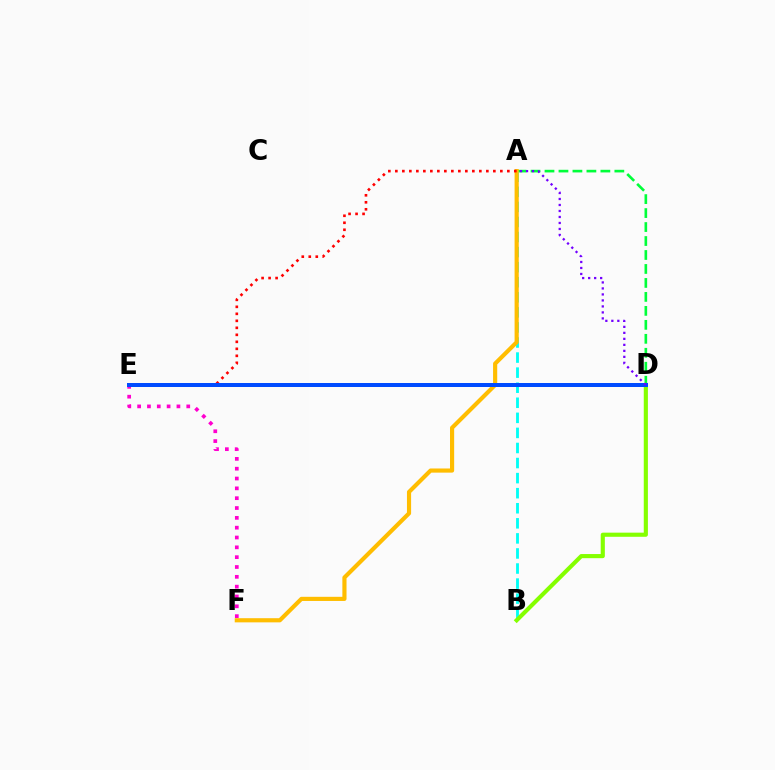{('A', 'D'): [{'color': '#00ff39', 'line_style': 'dashed', 'thickness': 1.9}, {'color': '#7200ff', 'line_style': 'dotted', 'thickness': 1.63}], ('E', 'F'): [{'color': '#ff00cf', 'line_style': 'dotted', 'thickness': 2.67}], ('A', 'B'): [{'color': '#00fff6', 'line_style': 'dashed', 'thickness': 2.05}], ('A', 'F'): [{'color': '#ffbd00', 'line_style': 'solid', 'thickness': 2.99}], ('A', 'E'): [{'color': '#ff0000', 'line_style': 'dotted', 'thickness': 1.9}], ('B', 'D'): [{'color': '#84ff00', 'line_style': 'solid', 'thickness': 2.97}], ('D', 'E'): [{'color': '#004bff', 'line_style': 'solid', 'thickness': 2.87}]}